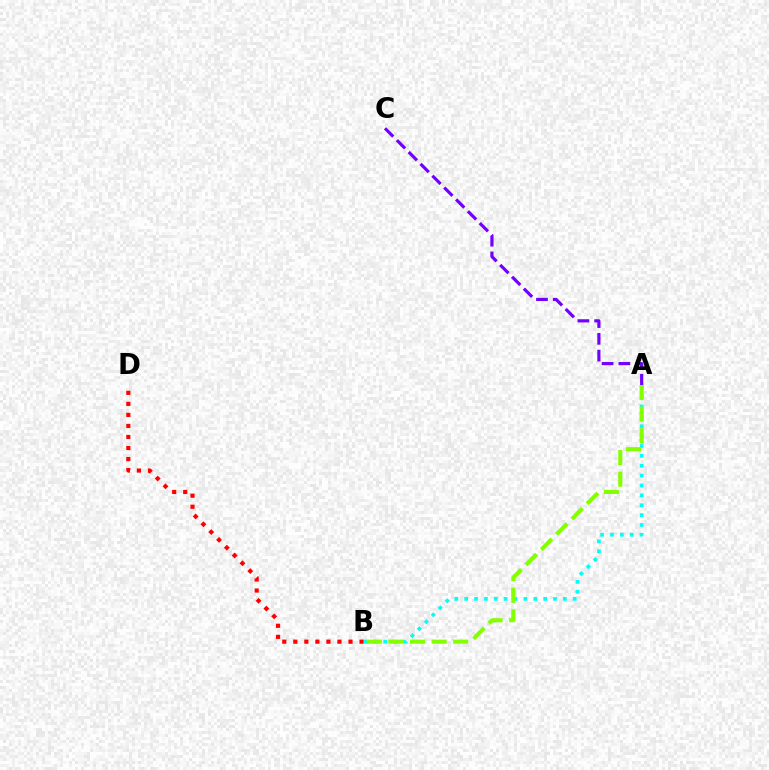{('A', 'B'): [{'color': '#00fff6', 'line_style': 'dotted', 'thickness': 2.68}, {'color': '#84ff00', 'line_style': 'dashed', 'thickness': 2.94}], ('A', 'C'): [{'color': '#7200ff', 'line_style': 'dashed', 'thickness': 2.28}], ('B', 'D'): [{'color': '#ff0000', 'line_style': 'dotted', 'thickness': 3.0}]}